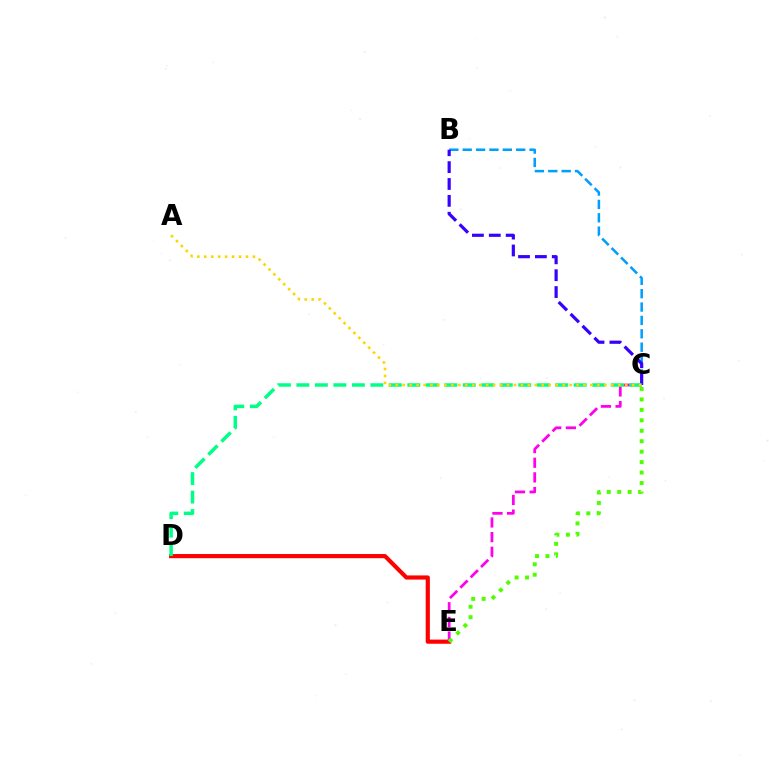{('B', 'C'): [{'color': '#009eff', 'line_style': 'dashed', 'thickness': 1.82}, {'color': '#3700ff', 'line_style': 'dashed', 'thickness': 2.29}], ('D', 'E'): [{'color': '#ff0000', 'line_style': 'solid', 'thickness': 2.99}], ('C', 'E'): [{'color': '#ff00ed', 'line_style': 'dashed', 'thickness': 1.99}, {'color': '#4fff00', 'line_style': 'dotted', 'thickness': 2.84}], ('C', 'D'): [{'color': '#00ff86', 'line_style': 'dashed', 'thickness': 2.51}], ('A', 'C'): [{'color': '#ffd500', 'line_style': 'dotted', 'thickness': 1.89}]}